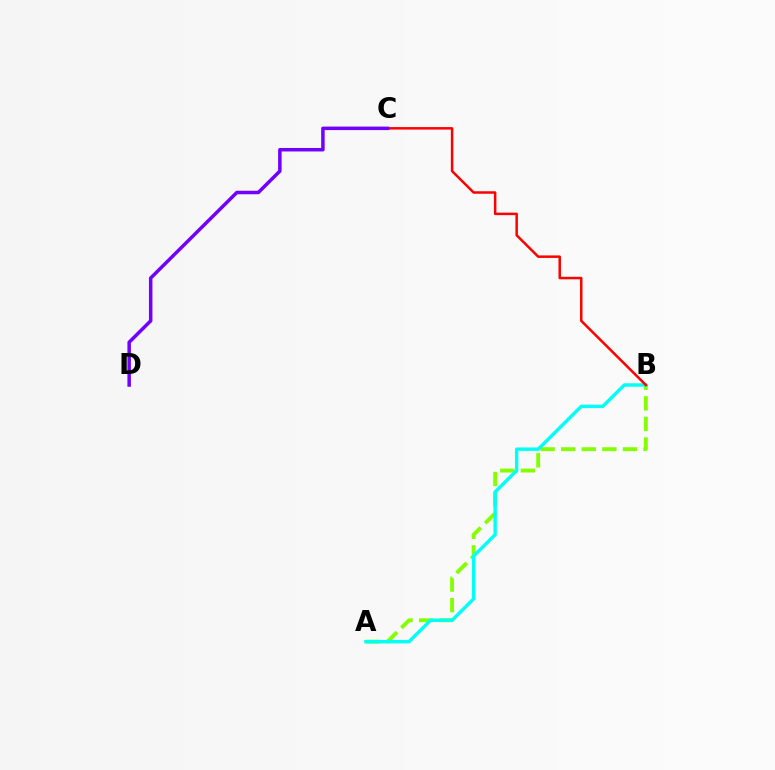{('A', 'B'): [{'color': '#84ff00', 'line_style': 'dashed', 'thickness': 2.8}, {'color': '#00fff6', 'line_style': 'solid', 'thickness': 2.46}], ('B', 'C'): [{'color': '#ff0000', 'line_style': 'solid', 'thickness': 1.8}], ('C', 'D'): [{'color': '#7200ff', 'line_style': 'solid', 'thickness': 2.52}]}